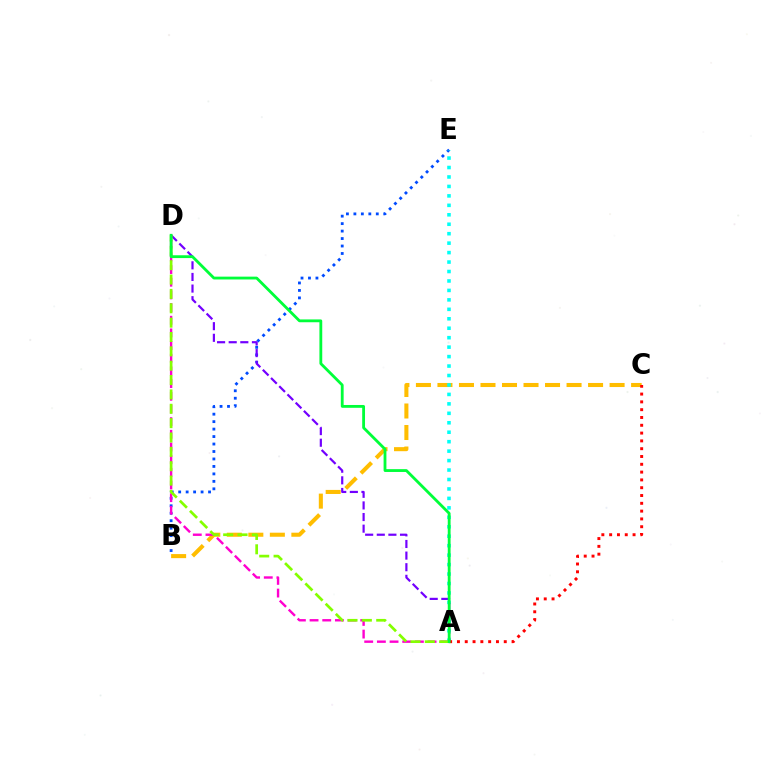{('B', 'E'): [{'color': '#004bff', 'line_style': 'dotted', 'thickness': 2.03}], ('B', 'C'): [{'color': '#ffbd00', 'line_style': 'dashed', 'thickness': 2.92}], ('A', 'E'): [{'color': '#00fff6', 'line_style': 'dotted', 'thickness': 2.57}], ('A', 'D'): [{'color': '#7200ff', 'line_style': 'dashed', 'thickness': 1.58}, {'color': '#ff00cf', 'line_style': 'dashed', 'thickness': 1.72}, {'color': '#84ff00', 'line_style': 'dashed', 'thickness': 1.95}, {'color': '#00ff39', 'line_style': 'solid', 'thickness': 2.03}], ('A', 'C'): [{'color': '#ff0000', 'line_style': 'dotted', 'thickness': 2.12}]}